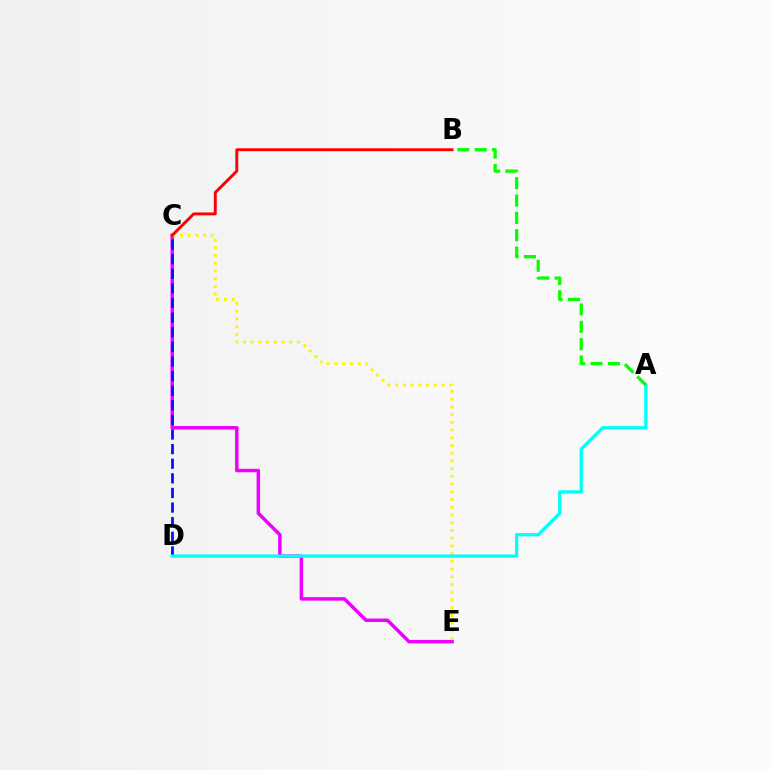{('C', 'E'): [{'color': '#ee00ff', 'line_style': 'solid', 'thickness': 2.5}, {'color': '#fcf500', 'line_style': 'dotted', 'thickness': 2.1}], ('B', 'C'): [{'color': '#ff0000', 'line_style': 'solid', 'thickness': 2.09}], ('C', 'D'): [{'color': '#0010ff', 'line_style': 'dashed', 'thickness': 1.98}], ('A', 'D'): [{'color': '#00fff6', 'line_style': 'solid', 'thickness': 2.36}], ('A', 'B'): [{'color': '#08ff00', 'line_style': 'dashed', 'thickness': 2.36}]}